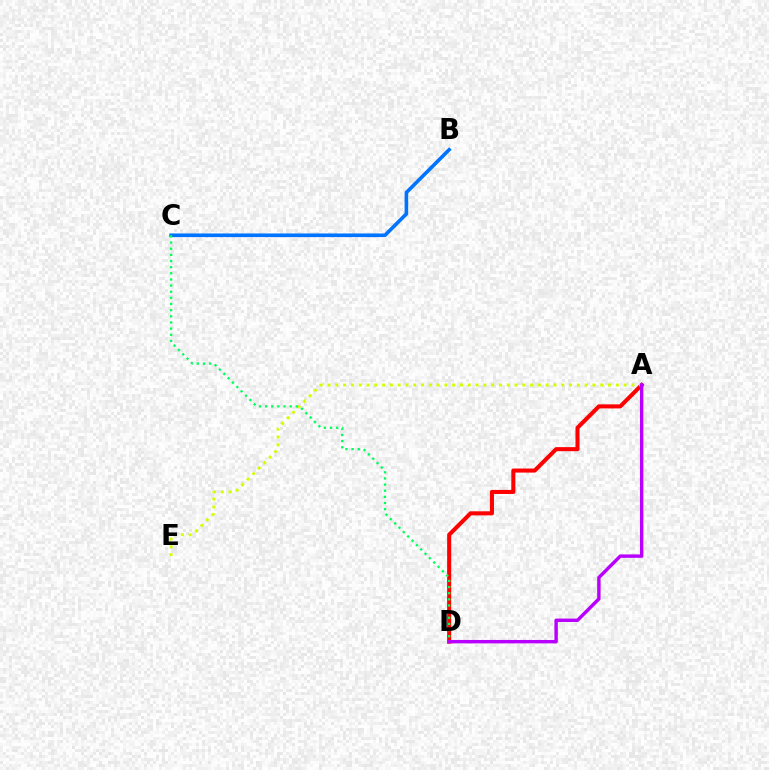{('A', 'D'): [{'color': '#ff0000', 'line_style': 'solid', 'thickness': 2.92}, {'color': '#b900ff', 'line_style': 'solid', 'thickness': 2.46}], ('A', 'E'): [{'color': '#d1ff00', 'line_style': 'dotted', 'thickness': 2.12}], ('B', 'C'): [{'color': '#0074ff', 'line_style': 'solid', 'thickness': 2.61}], ('C', 'D'): [{'color': '#00ff5c', 'line_style': 'dotted', 'thickness': 1.67}]}